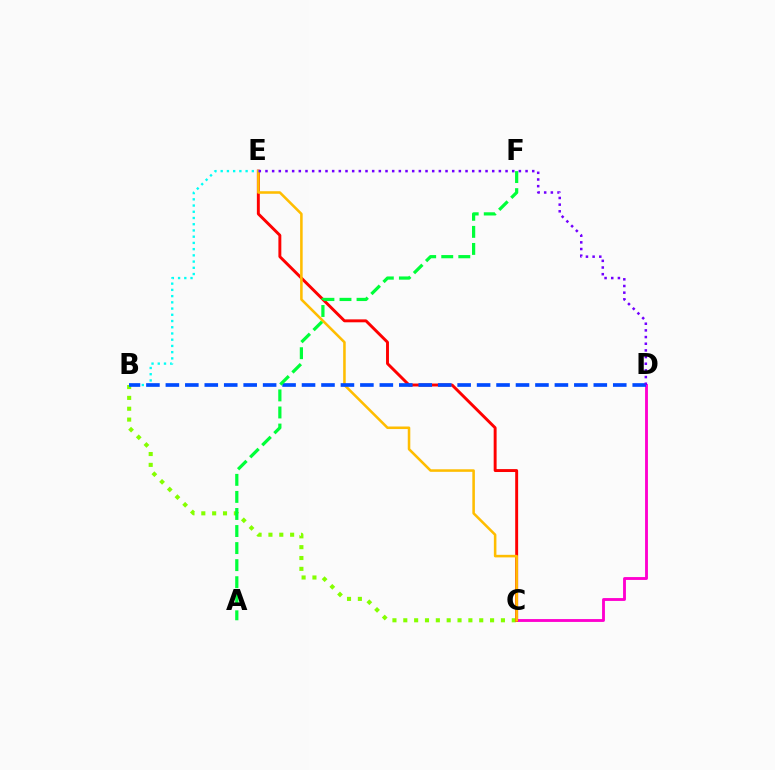{('C', 'D'): [{'color': '#ff00cf', 'line_style': 'solid', 'thickness': 2.06}], ('B', 'C'): [{'color': '#84ff00', 'line_style': 'dotted', 'thickness': 2.95}], ('C', 'E'): [{'color': '#ff0000', 'line_style': 'solid', 'thickness': 2.1}, {'color': '#ffbd00', 'line_style': 'solid', 'thickness': 1.84}], ('B', 'E'): [{'color': '#00fff6', 'line_style': 'dotted', 'thickness': 1.69}], ('B', 'D'): [{'color': '#004bff', 'line_style': 'dashed', 'thickness': 2.64}], ('A', 'F'): [{'color': '#00ff39', 'line_style': 'dashed', 'thickness': 2.32}], ('D', 'E'): [{'color': '#7200ff', 'line_style': 'dotted', 'thickness': 1.81}]}